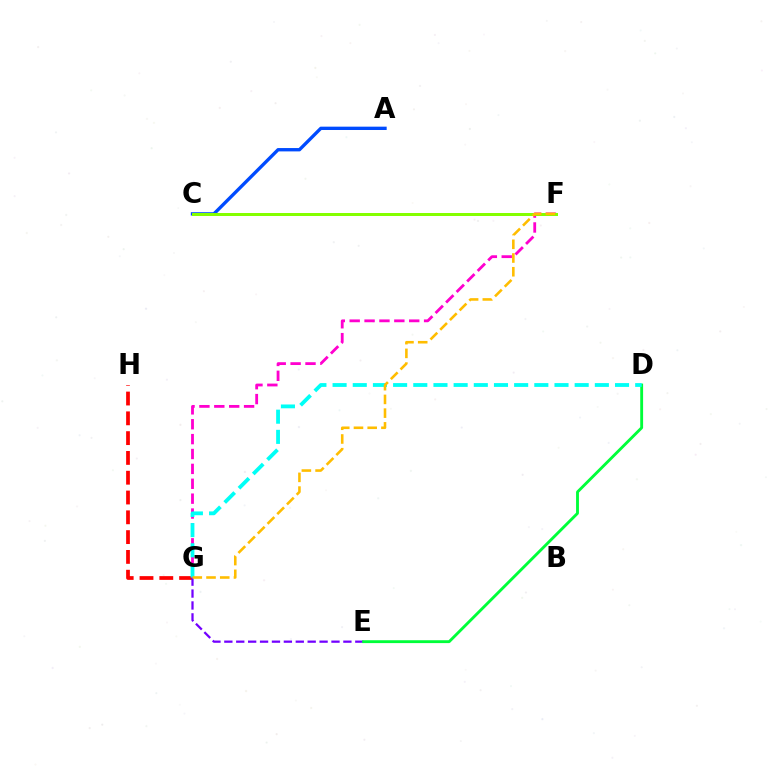{('G', 'H'): [{'color': '#ff0000', 'line_style': 'dashed', 'thickness': 2.69}], ('A', 'C'): [{'color': '#004bff', 'line_style': 'solid', 'thickness': 2.41}], ('E', 'G'): [{'color': '#7200ff', 'line_style': 'dashed', 'thickness': 1.62}], ('D', 'E'): [{'color': '#00ff39', 'line_style': 'solid', 'thickness': 2.06}], ('F', 'G'): [{'color': '#ff00cf', 'line_style': 'dashed', 'thickness': 2.02}, {'color': '#ffbd00', 'line_style': 'dashed', 'thickness': 1.86}], ('D', 'G'): [{'color': '#00fff6', 'line_style': 'dashed', 'thickness': 2.74}], ('C', 'F'): [{'color': '#84ff00', 'line_style': 'solid', 'thickness': 2.16}]}